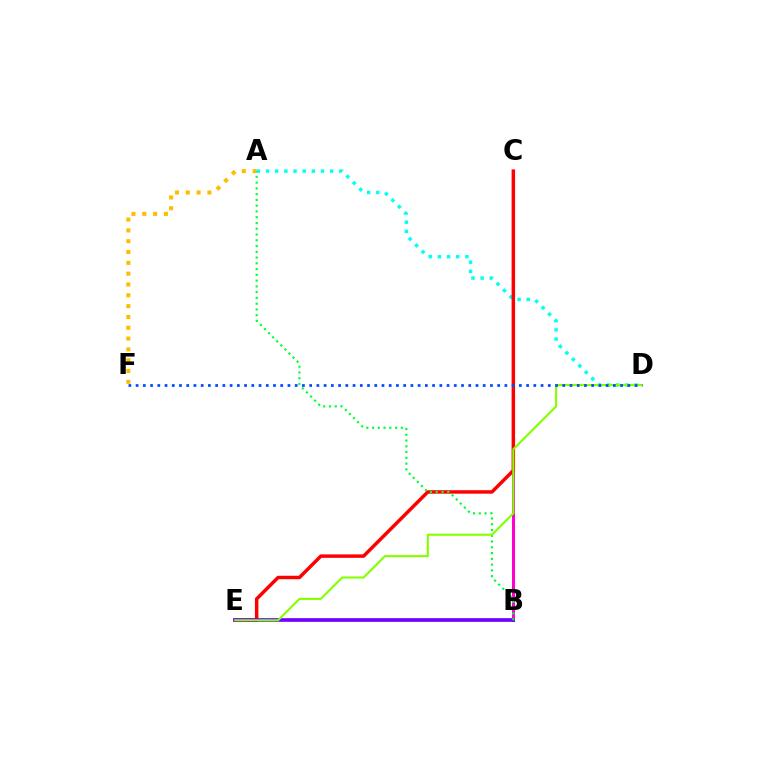{('B', 'C'): [{'color': '#ff00cf', 'line_style': 'solid', 'thickness': 2.17}], ('A', 'F'): [{'color': '#ffbd00', 'line_style': 'dotted', 'thickness': 2.94}], ('A', 'D'): [{'color': '#00fff6', 'line_style': 'dotted', 'thickness': 2.49}], ('C', 'E'): [{'color': '#ff0000', 'line_style': 'solid', 'thickness': 2.5}], ('B', 'E'): [{'color': '#7200ff', 'line_style': 'solid', 'thickness': 2.65}], ('A', 'B'): [{'color': '#00ff39', 'line_style': 'dotted', 'thickness': 1.57}], ('D', 'E'): [{'color': '#84ff00', 'line_style': 'solid', 'thickness': 1.51}], ('D', 'F'): [{'color': '#004bff', 'line_style': 'dotted', 'thickness': 1.96}]}